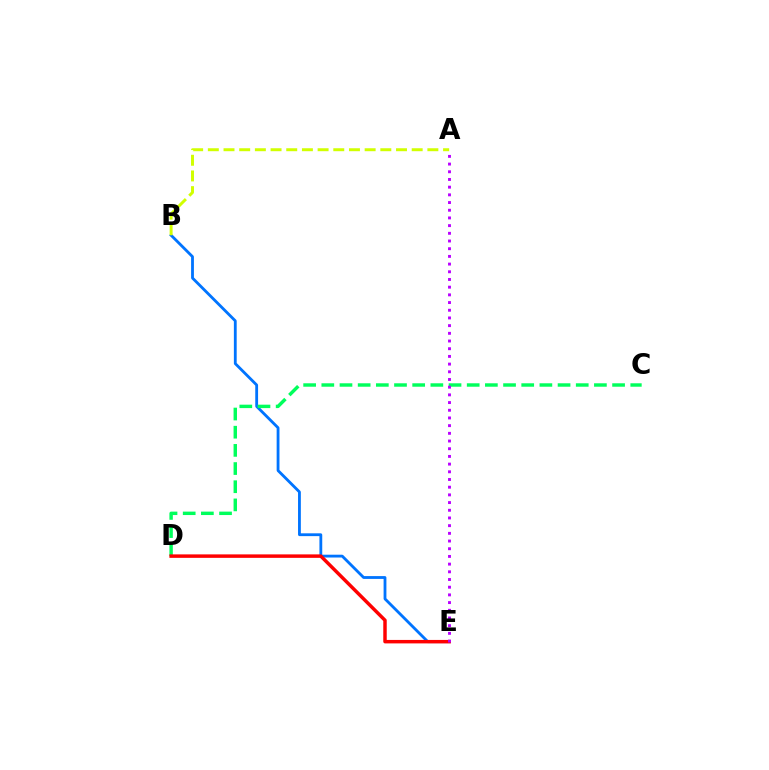{('B', 'E'): [{'color': '#0074ff', 'line_style': 'solid', 'thickness': 2.03}], ('C', 'D'): [{'color': '#00ff5c', 'line_style': 'dashed', 'thickness': 2.47}], ('A', 'B'): [{'color': '#d1ff00', 'line_style': 'dashed', 'thickness': 2.13}], ('D', 'E'): [{'color': '#ff0000', 'line_style': 'solid', 'thickness': 2.49}], ('A', 'E'): [{'color': '#b900ff', 'line_style': 'dotted', 'thickness': 2.09}]}